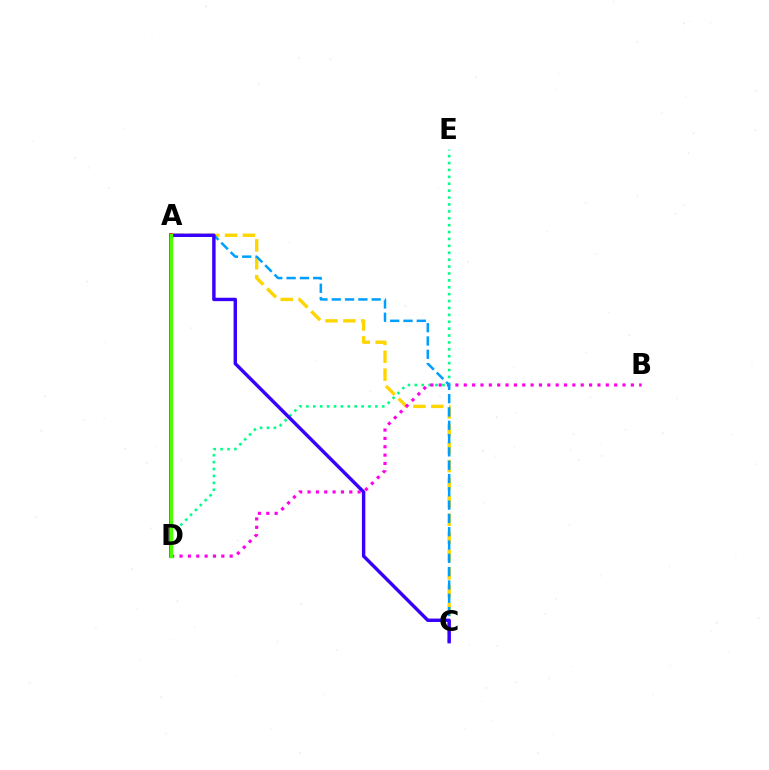{('A', 'C'): [{'color': '#ffd500', 'line_style': 'dashed', 'thickness': 2.43}, {'color': '#009eff', 'line_style': 'dashed', 'thickness': 1.81}, {'color': '#3700ff', 'line_style': 'solid', 'thickness': 2.45}], ('D', 'E'): [{'color': '#00ff86', 'line_style': 'dotted', 'thickness': 1.87}], ('B', 'D'): [{'color': '#ff00ed', 'line_style': 'dotted', 'thickness': 2.27}], ('A', 'D'): [{'color': '#ff0000', 'line_style': 'solid', 'thickness': 2.6}, {'color': '#4fff00', 'line_style': 'solid', 'thickness': 2.49}]}